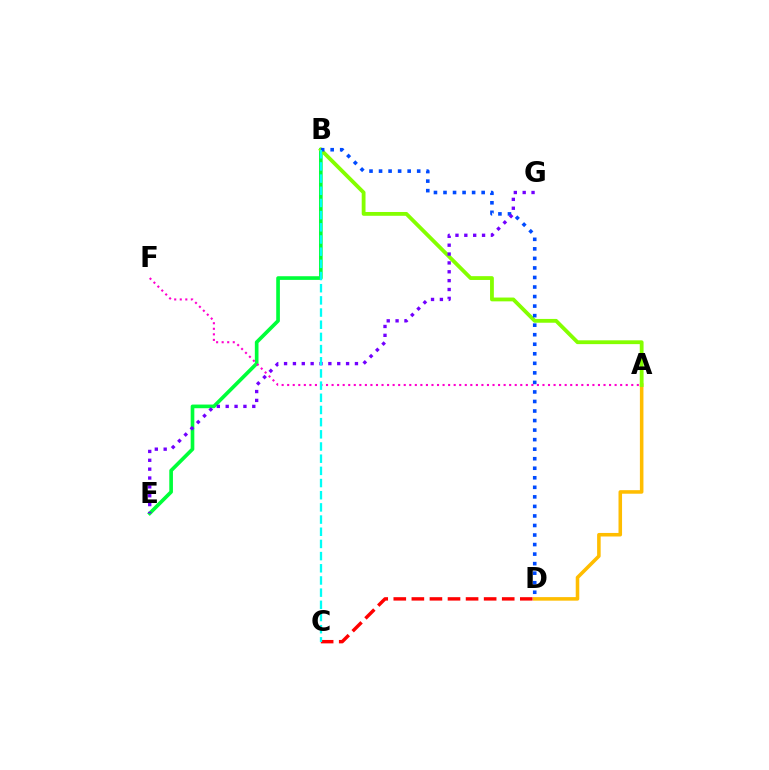{('B', 'E'): [{'color': '#00ff39', 'line_style': 'solid', 'thickness': 2.63}], ('A', 'D'): [{'color': '#ffbd00', 'line_style': 'solid', 'thickness': 2.56}], ('A', 'B'): [{'color': '#84ff00', 'line_style': 'solid', 'thickness': 2.74}], ('B', 'D'): [{'color': '#004bff', 'line_style': 'dotted', 'thickness': 2.59}], ('E', 'G'): [{'color': '#7200ff', 'line_style': 'dotted', 'thickness': 2.41}], ('C', 'D'): [{'color': '#ff0000', 'line_style': 'dashed', 'thickness': 2.46}], ('A', 'F'): [{'color': '#ff00cf', 'line_style': 'dotted', 'thickness': 1.51}], ('B', 'C'): [{'color': '#00fff6', 'line_style': 'dashed', 'thickness': 1.65}]}